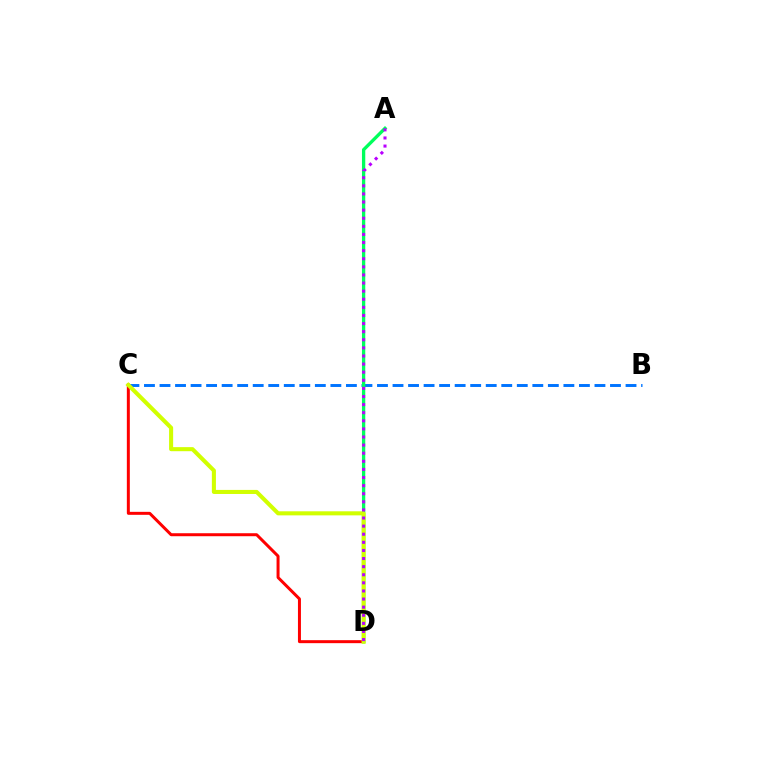{('C', 'D'): [{'color': '#ff0000', 'line_style': 'solid', 'thickness': 2.15}, {'color': '#d1ff00', 'line_style': 'solid', 'thickness': 2.92}], ('B', 'C'): [{'color': '#0074ff', 'line_style': 'dashed', 'thickness': 2.11}], ('A', 'D'): [{'color': '#00ff5c', 'line_style': 'solid', 'thickness': 2.39}, {'color': '#b900ff', 'line_style': 'dotted', 'thickness': 2.2}]}